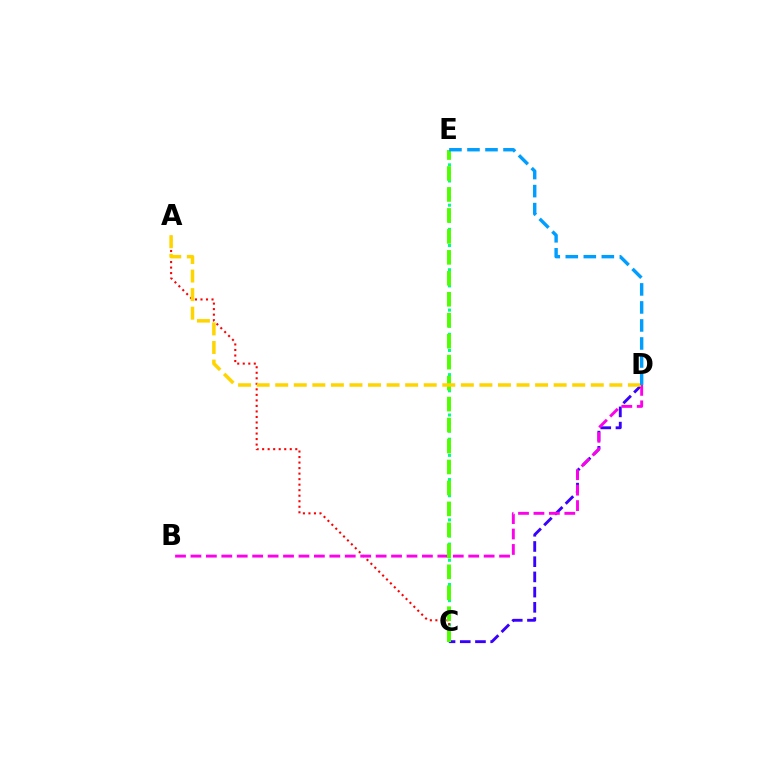{('C', 'E'): [{'color': '#00ff86', 'line_style': 'dotted', 'thickness': 2.19}, {'color': '#4fff00', 'line_style': 'dashed', 'thickness': 2.85}], ('C', 'D'): [{'color': '#3700ff', 'line_style': 'dashed', 'thickness': 2.07}], ('A', 'C'): [{'color': '#ff0000', 'line_style': 'dotted', 'thickness': 1.5}], ('B', 'D'): [{'color': '#ff00ed', 'line_style': 'dashed', 'thickness': 2.1}], ('A', 'D'): [{'color': '#ffd500', 'line_style': 'dashed', 'thickness': 2.52}], ('D', 'E'): [{'color': '#009eff', 'line_style': 'dashed', 'thickness': 2.45}]}